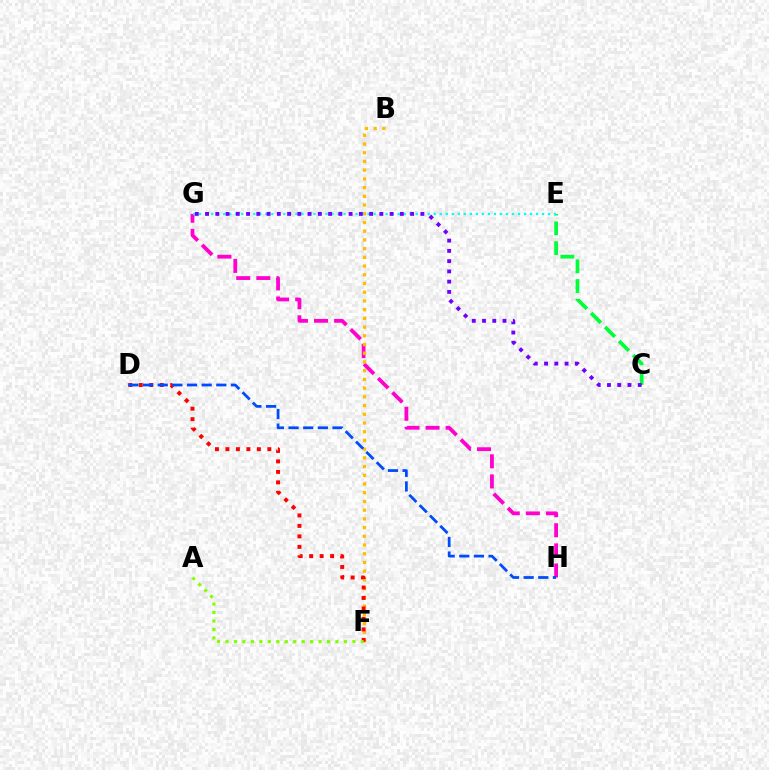{('C', 'E'): [{'color': '#00ff39', 'line_style': 'dashed', 'thickness': 2.69}], ('G', 'H'): [{'color': '#ff00cf', 'line_style': 'dashed', 'thickness': 2.73}], ('B', 'F'): [{'color': '#ffbd00', 'line_style': 'dotted', 'thickness': 2.37}], ('D', 'F'): [{'color': '#ff0000', 'line_style': 'dotted', 'thickness': 2.85}], ('E', 'G'): [{'color': '#00fff6', 'line_style': 'dotted', 'thickness': 1.63}], ('D', 'H'): [{'color': '#004bff', 'line_style': 'dashed', 'thickness': 1.99}], ('A', 'F'): [{'color': '#84ff00', 'line_style': 'dotted', 'thickness': 2.3}], ('C', 'G'): [{'color': '#7200ff', 'line_style': 'dotted', 'thickness': 2.79}]}